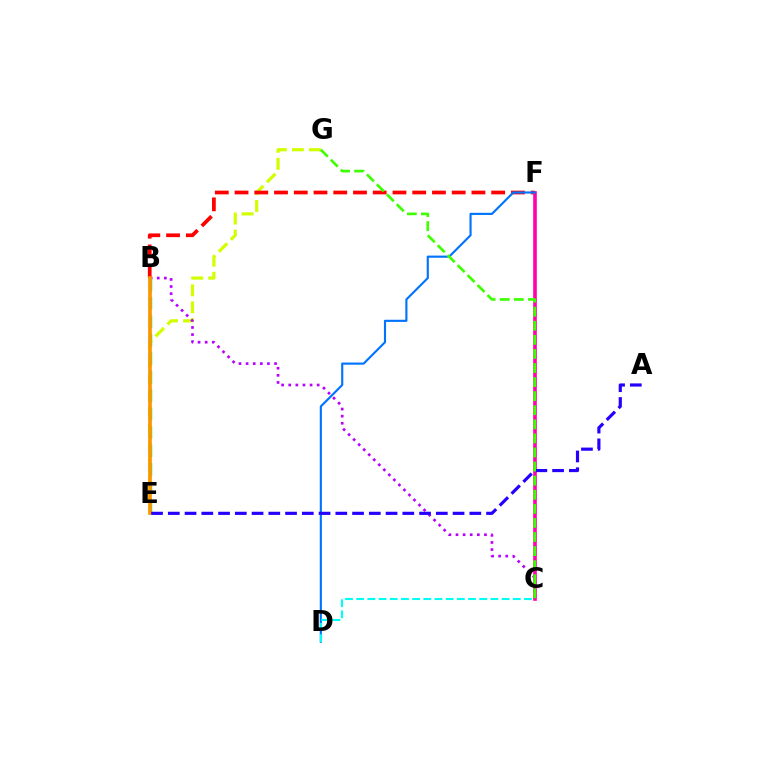{('E', 'G'): [{'color': '#d1ff00', 'line_style': 'dashed', 'thickness': 2.31}], ('B', 'C'): [{'color': '#b900ff', 'line_style': 'dotted', 'thickness': 1.93}], ('B', 'F'): [{'color': '#ff0000', 'line_style': 'dashed', 'thickness': 2.68}], ('C', 'F'): [{'color': '#ff00ac', 'line_style': 'solid', 'thickness': 2.61}], ('B', 'E'): [{'color': '#00ff5c', 'line_style': 'dashed', 'thickness': 2.51}, {'color': '#ff9400', 'line_style': 'solid', 'thickness': 2.64}], ('D', 'F'): [{'color': '#0074ff', 'line_style': 'solid', 'thickness': 1.54}], ('A', 'E'): [{'color': '#2500ff', 'line_style': 'dashed', 'thickness': 2.28}], ('C', 'G'): [{'color': '#3dff00', 'line_style': 'dashed', 'thickness': 1.91}], ('C', 'D'): [{'color': '#00fff6', 'line_style': 'dashed', 'thickness': 1.52}]}